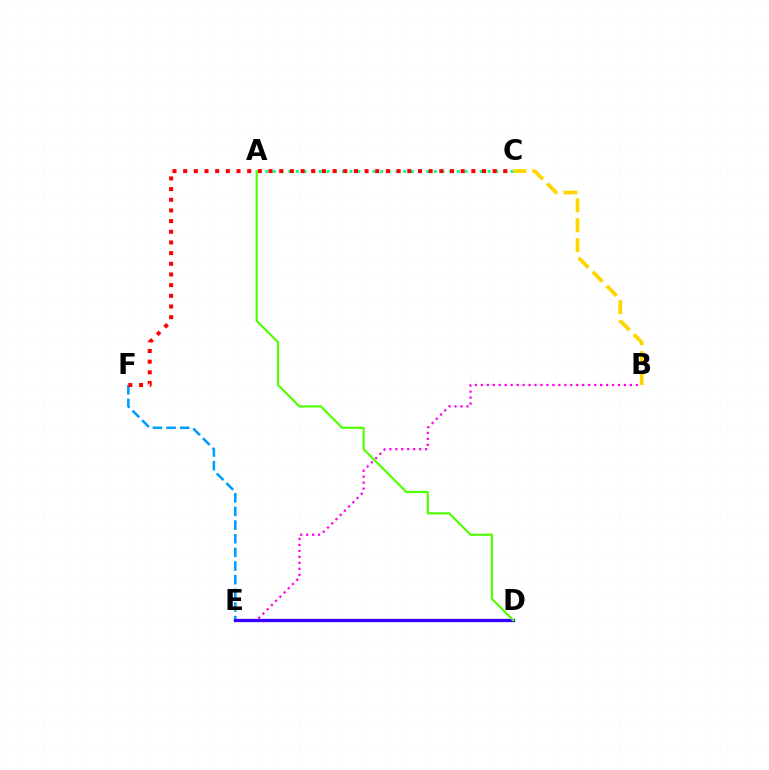{('B', 'E'): [{'color': '#ff00ed', 'line_style': 'dotted', 'thickness': 1.62}], ('A', 'C'): [{'color': '#00ff86', 'line_style': 'dotted', 'thickness': 2.08}], ('E', 'F'): [{'color': '#009eff', 'line_style': 'dashed', 'thickness': 1.85}], ('C', 'F'): [{'color': '#ff0000', 'line_style': 'dotted', 'thickness': 2.9}], ('B', 'C'): [{'color': '#ffd500', 'line_style': 'dashed', 'thickness': 2.71}], ('D', 'E'): [{'color': '#3700ff', 'line_style': 'solid', 'thickness': 2.37}], ('A', 'D'): [{'color': '#4fff00', 'line_style': 'solid', 'thickness': 1.54}]}